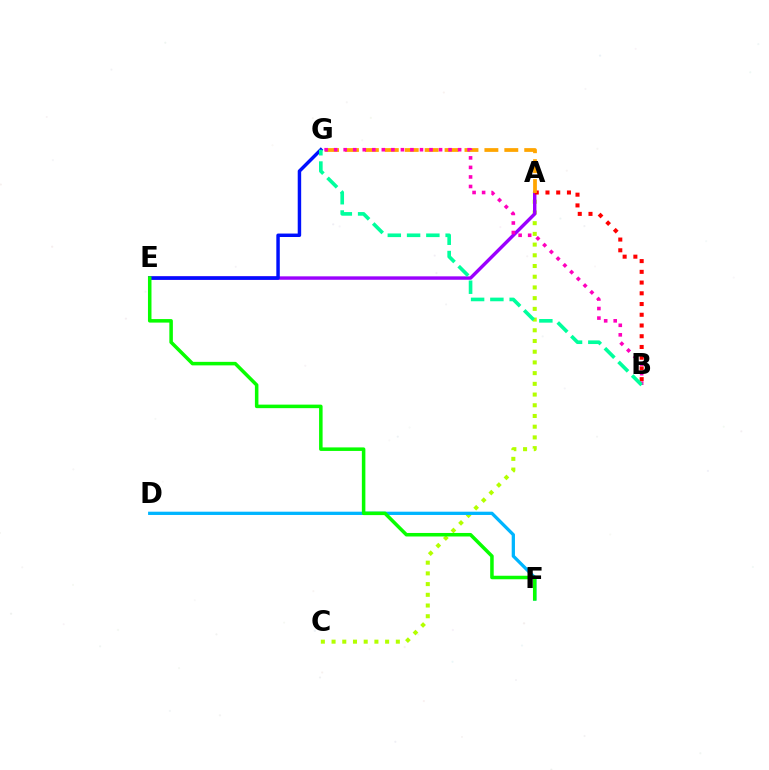{('A', 'C'): [{'color': '#b3ff00', 'line_style': 'dotted', 'thickness': 2.91}], ('D', 'F'): [{'color': '#00b5ff', 'line_style': 'solid', 'thickness': 2.36}], ('A', 'E'): [{'color': '#9b00ff', 'line_style': 'solid', 'thickness': 2.46}], ('E', 'G'): [{'color': '#0010ff', 'line_style': 'solid', 'thickness': 2.49}], ('A', 'B'): [{'color': '#ff0000', 'line_style': 'dotted', 'thickness': 2.92}], ('A', 'G'): [{'color': '#ffa500', 'line_style': 'dashed', 'thickness': 2.71}], ('B', 'G'): [{'color': '#ff00bd', 'line_style': 'dotted', 'thickness': 2.59}, {'color': '#00ff9d', 'line_style': 'dashed', 'thickness': 2.62}], ('E', 'F'): [{'color': '#08ff00', 'line_style': 'solid', 'thickness': 2.54}]}